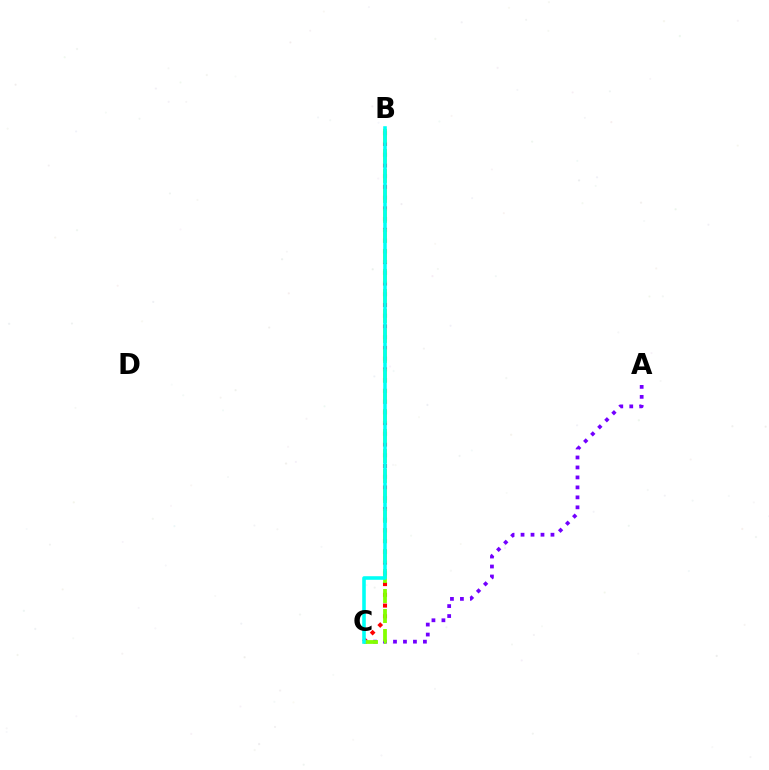{('B', 'C'): [{'color': '#ff0000', 'line_style': 'dotted', 'thickness': 2.92}, {'color': '#84ff00', 'line_style': 'dashed', 'thickness': 2.72}, {'color': '#00fff6', 'line_style': 'solid', 'thickness': 2.57}], ('A', 'C'): [{'color': '#7200ff', 'line_style': 'dotted', 'thickness': 2.71}]}